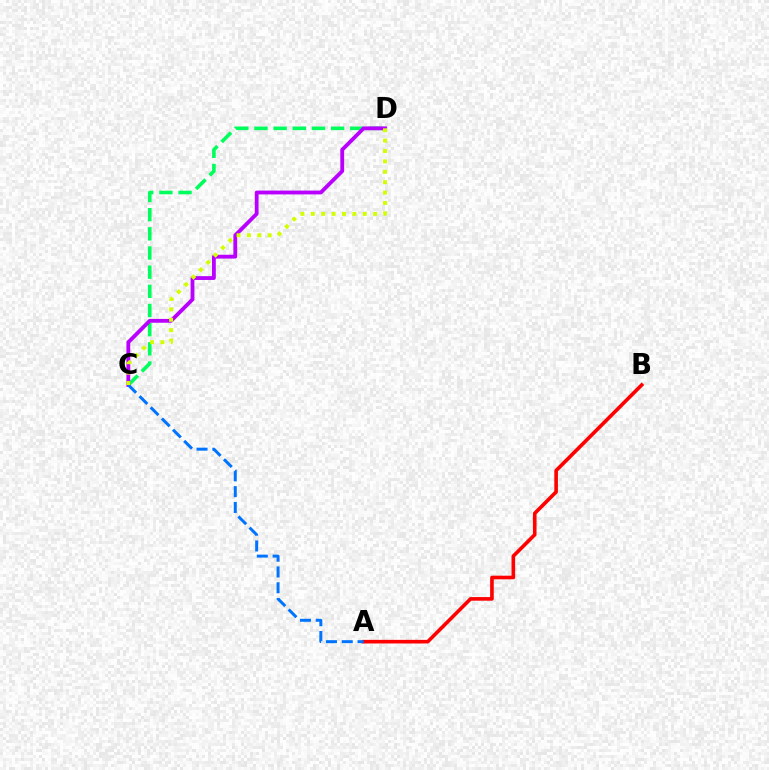{('C', 'D'): [{'color': '#00ff5c', 'line_style': 'dashed', 'thickness': 2.6}, {'color': '#b900ff', 'line_style': 'solid', 'thickness': 2.75}, {'color': '#d1ff00', 'line_style': 'dotted', 'thickness': 2.82}], ('A', 'B'): [{'color': '#ff0000', 'line_style': 'solid', 'thickness': 2.61}], ('A', 'C'): [{'color': '#0074ff', 'line_style': 'dashed', 'thickness': 2.15}]}